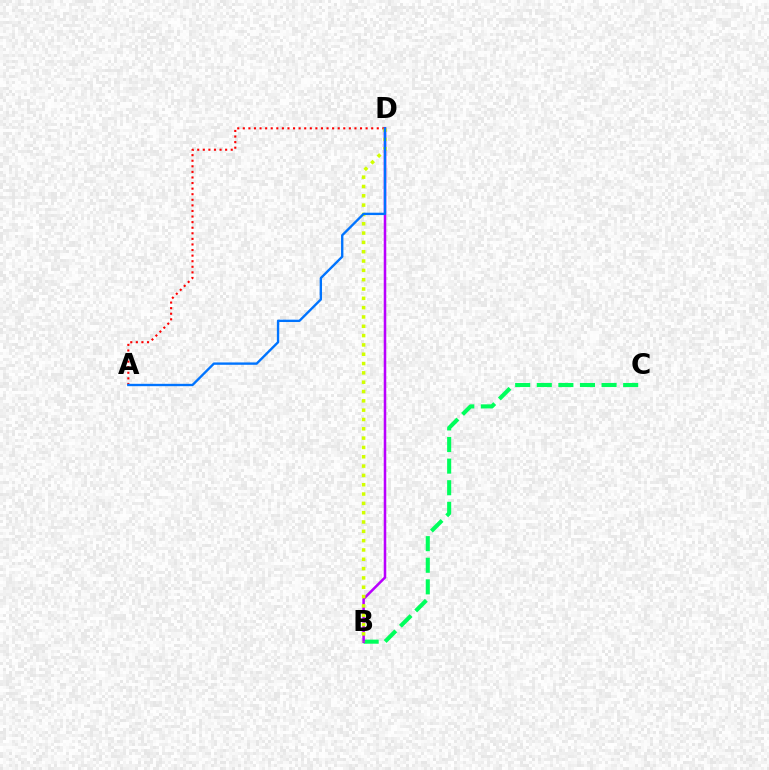{('B', 'C'): [{'color': '#00ff5c', 'line_style': 'dashed', 'thickness': 2.93}], ('B', 'D'): [{'color': '#b900ff', 'line_style': 'solid', 'thickness': 1.83}, {'color': '#d1ff00', 'line_style': 'dotted', 'thickness': 2.53}], ('A', 'D'): [{'color': '#ff0000', 'line_style': 'dotted', 'thickness': 1.52}, {'color': '#0074ff', 'line_style': 'solid', 'thickness': 1.7}]}